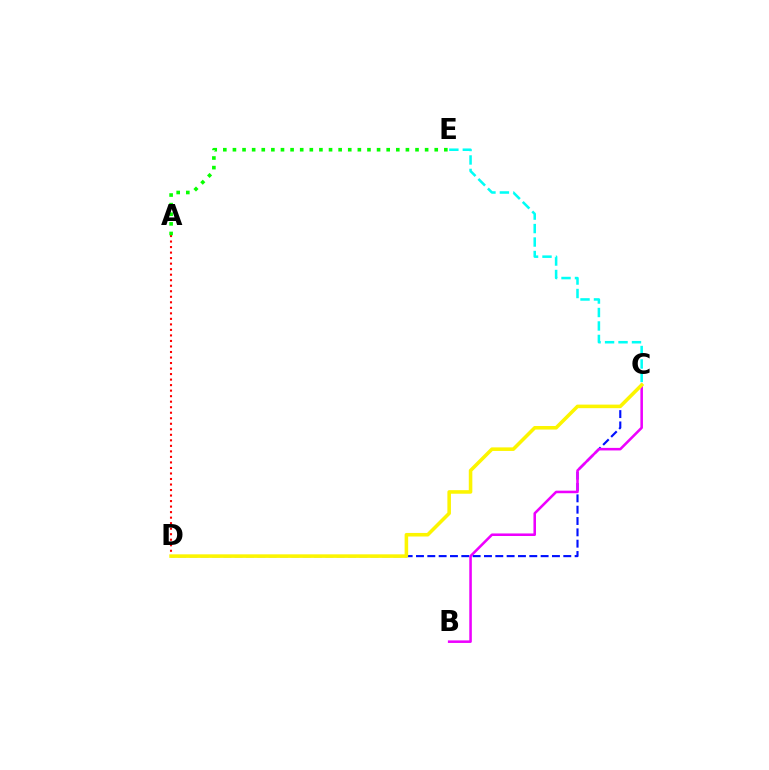{('A', 'D'): [{'color': '#ff0000', 'line_style': 'dotted', 'thickness': 1.5}], ('A', 'E'): [{'color': '#08ff00', 'line_style': 'dotted', 'thickness': 2.61}], ('C', 'D'): [{'color': '#0010ff', 'line_style': 'dashed', 'thickness': 1.54}, {'color': '#fcf500', 'line_style': 'solid', 'thickness': 2.56}], ('C', 'E'): [{'color': '#00fff6', 'line_style': 'dashed', 'thickness': 1.83}], ('B', 'C'): [{'color': '#ee00ff', 'line_style': 'solid', 'thickness': 1.84}]}